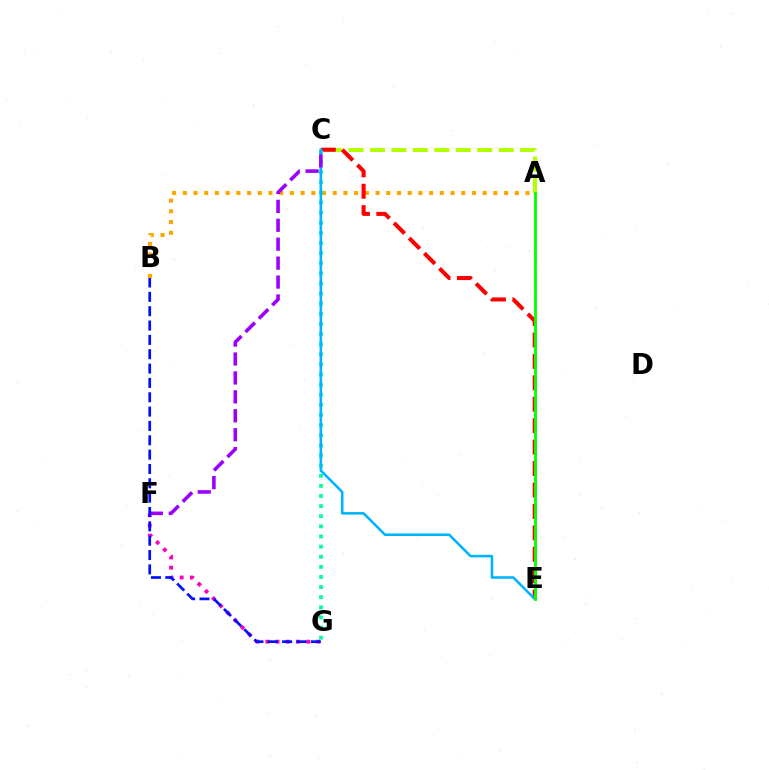{('F', 'G'): [{'color': '#ff00bd', 'line_style': 'dotted', 'thickness': 2.77}], ('A', 'B'): [{'color': '#ffa500', 'line_style': 'dotted', 'thickness': 2.91}], ('A', 'C'): [{'color': '#b3ff00', 'line_style': 'dashed', 'thickness': 2.91}], ('C', 'E'): [{'color': '#ff0000', 'line_style': 'dashed', 'thickness': 2.91}, {'color': '#00b5ff', 'line_style': 'solid', 'thickness': 1.85}], ('C', 'G'): [{'color': '#00ff9d', 'line_style': 'dotted', 'thickness': 2.75}], ('C', 'F'): [{'color': '#9b00ff', 'line_style': 'dashed', 'thickness': 2.57}], ('B', 'G'): [{'color': '#0010ff', 'line_style': 'dashed', 'thickness': 1.95}], ('A', 'E'): [{'color': '#08ff00', 'line_style': 'solid', 'thickness': 2.06}]}